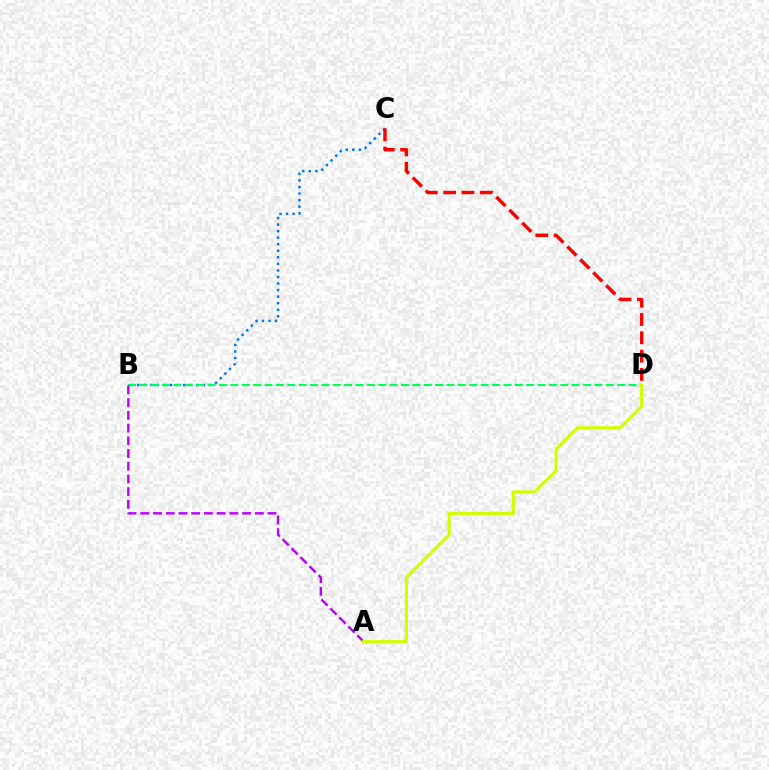{('B', 'C'): [{'color': '#0074ff', 'line_style': 'dotted', 'thickness': 1.78}], ('C', 'D'): [{'color': '#ff0000', 'line_style': 'dashed', 'thickness': 2.49}], ('B', 'D'): [{'color': '#00ff5c', 'line_style': 'dashed', 'thickness': 1.55}], ('A', 'B'): [{'color': '#b900ff', 'line_style': 'dashed', 'thickness': 1.73}], ('A', 'D'): [{'color': '#d1ff00', 'line_style': 'solid', 'thickness': 2.28}]}